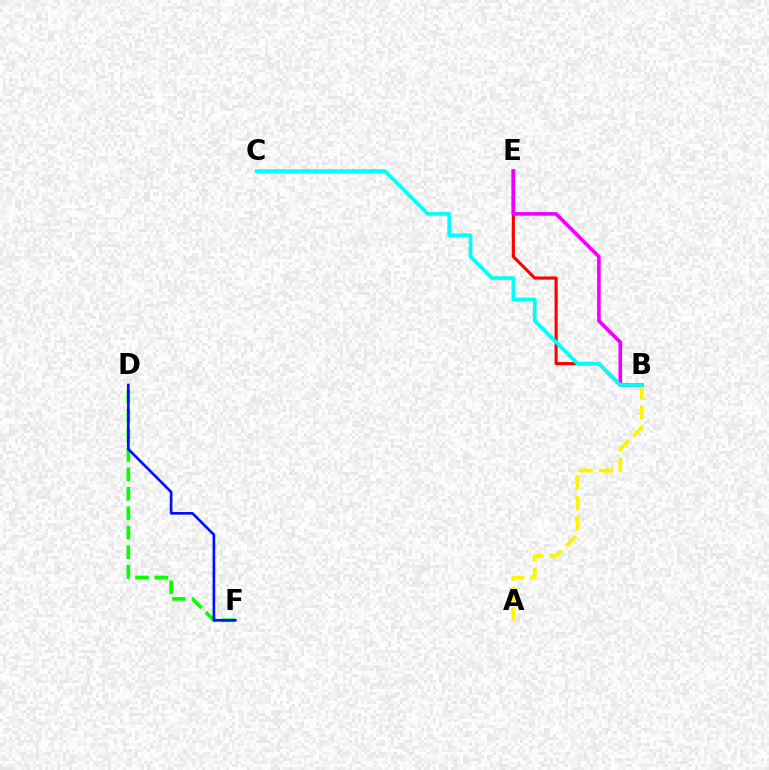{('B', 'E'): [{'color': '#ff0000', 'line_style': 'solid', 'thickness': 2.25}, {'color': '#ee00ff', 'line_style': 'solid', 'thickness': 2.6}], ('A', 'B'): [{'color': '#fcf500', 'line_style': 'dashed', 'thickness': 2.76}], ('D', 'F'): [{'color': '#08ff00', 'line_style': 'dashed', 'thickness': 2.64}, {'color': '#0010ff', 'line_style': 'solid', 'thickness': 1.91}], ('B', 'C'): [{'color': '#00fff6', 'line_style': 'solid', 'thickness': 2.65}]}